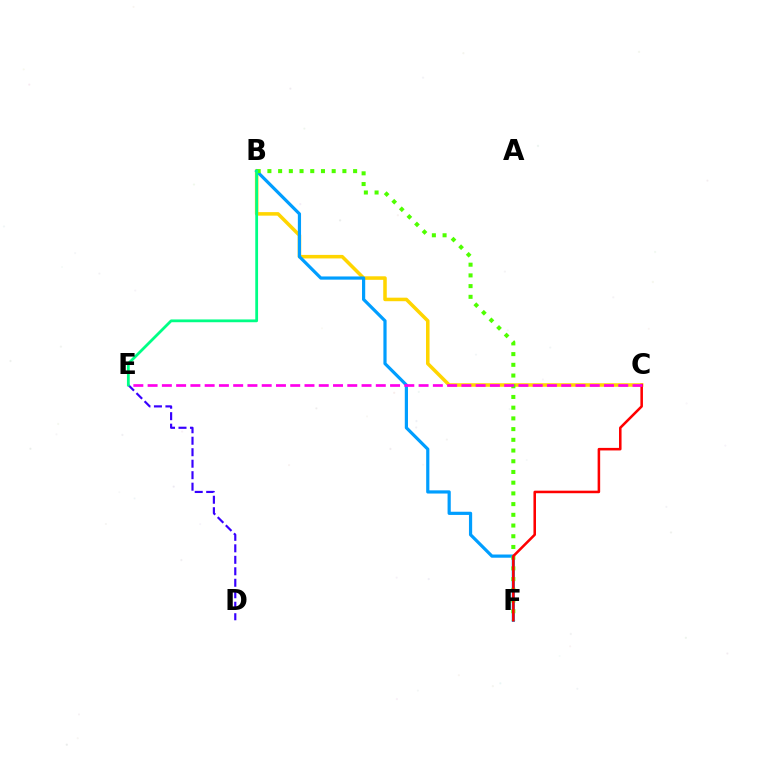{('B', 'C'): [{'color': '#ffd500', 'line_style': 'solid', 'thickness': 2.55}], ('D', 'E'): [{'color': '#3700ff', 'line_style': 'dashed', 'thickness': 1.56}], ('B', 'F'): [{'color': '#009eff', 'line_style': 'solid', 'thickness': 2.3}, {'color': '#4fff00', 'line_style': 'dotted', 'thickness': 2.91}], ('C', 'F'): [{'color': '#ff0000', 'line_style': 'solid', 'thickness': 1.83}], ('C', 'E'): [{'color': '#ff00ed', 'line_style': 'dashed', 'thickness': 1.94}], ('B', 'E'): [{'color': '#00ff86', 'line_style': 'solid', 'thickness': 2.01}]}